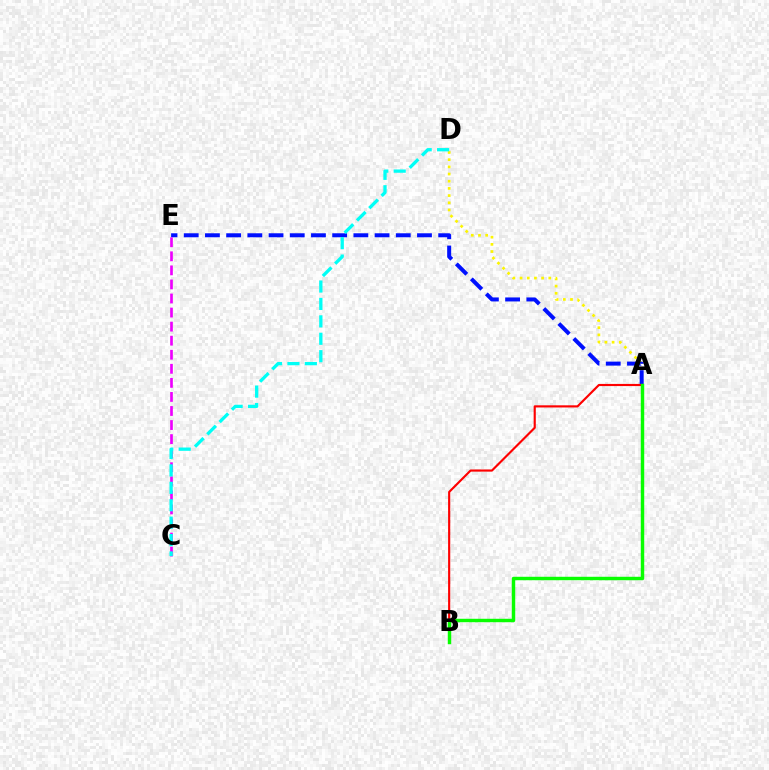{('A', 'D'): [{'color': '#fcf500', 'line_style': 'dotted', 'thickness': 1.95}], ('A', 'E'): [{'color': '#0010ff', 'line_style': 'dashed', 'thickness': 2.88}], ('C', 'E'): [{'color': '#ee00ff', 'line_style': 'dashed', 'thickness': 1.91}], ('A', 'B'): [{'color': '#ff0000', 'line_style': 'solid', 'thickness': 1.55}, {'color': '#08ff00', 'line_style': 'solid', 'thickness': 2.47}], ('C', 'D'): [{'color': '#00fff6', 'line_style': 'dashed', 'thickness': 2.37}]}